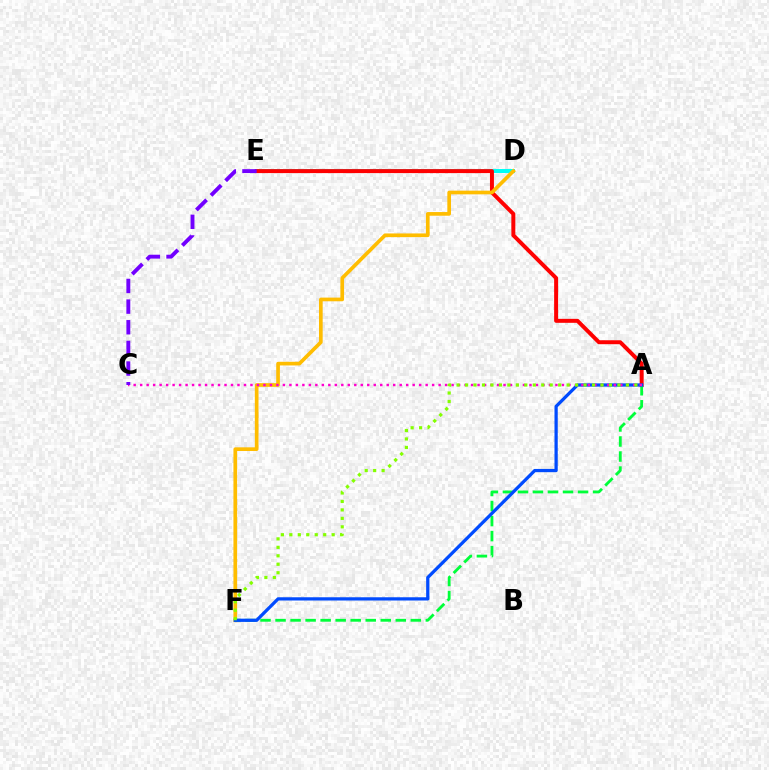{('D', 'E'): [{'color': '#00fff6', 'line_style': 'solid', 'thickness': 2.88}], ('A', 'E'): [{'color': '#ff0000', 'line_style': 'solid', 'thickness': 2.85}], ('D', 'F'): [{'color': '#ffbd00', 'line_style': 'solid', 'thickness': 2.65}], ('A', 'F'): [{'color': '#00ff39', 'line_style': 'dashed', 'thickness': 2.04}, {'color': '#004bff', 'line_style': 'solid', 'thickness': 2.34}, {'color': '#84ff00', 'line_style': 'dotted', 'thickness': 2.3}], ('A', 'C'): [{'color': '#ff00cf', 'line_style': 'dotted', 'thickness': 1.76}], ('C', 'E'): [{'color': '#7200ff', 'line_style': 'dashed', 'thickness': 2.81}]}